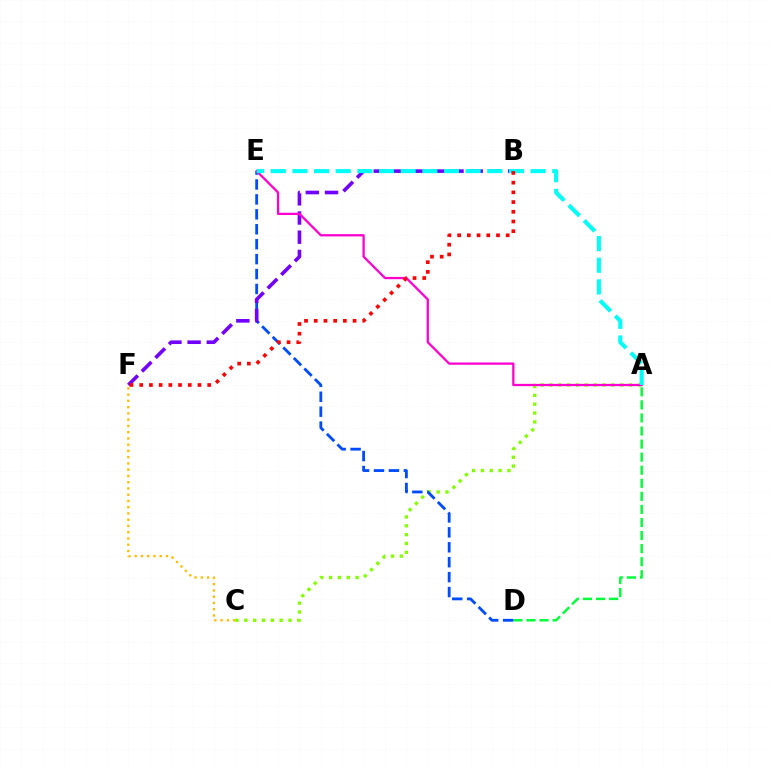{('A', 'D'): [{'color': '#00ff39', 'line_style': 'dashed', 'thickness': 1.77}], ('C', 'F'): [{'color': '#ffbd00', 'line_style': 'dotted', 'thickness': 1.7}], ('A', 'C'): [{'color': '#84ff00', 'line_style': 'dotted', 'thickness': 2.4}], ('D', 'E'): [{'color': '#004bff', 'line_style': 'dashed', 'thickness': 2.03}], ('B', 'F'): [{'color': '#7200ff', 'line_style': 'dashed', 'thickness': 2.61}, {'color': '#ff0000', 'line_style': 'dotted', 'thickness': 2.64}], ('A', 'E'): [{'color': '#ff00cf', 'line_style': 'solid', 'thickness': 1.64}, {'color': '#00fff6', 'line_style': 'dashed', 'thickness': 2.94}]}